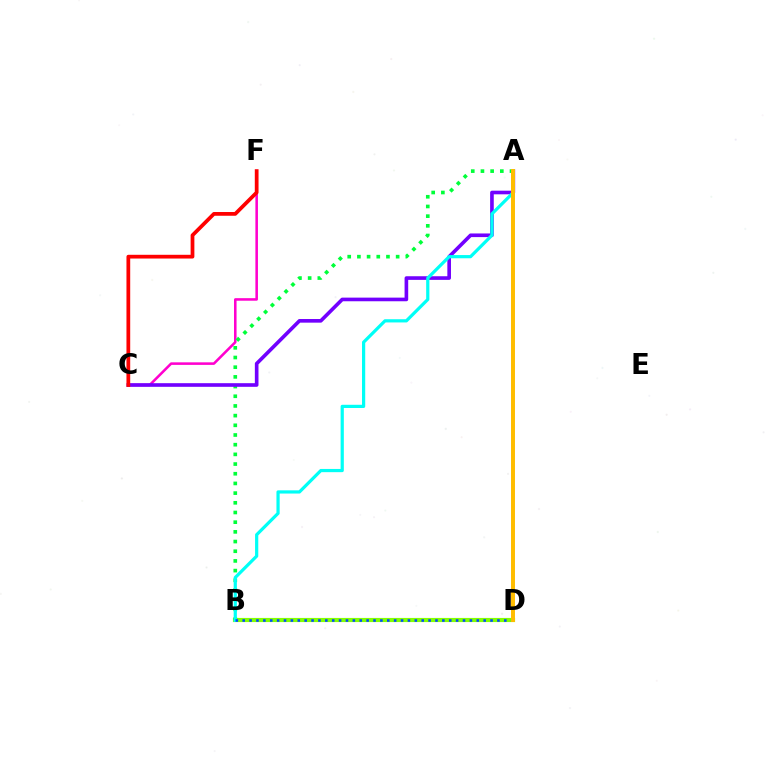{('C', 'F'): [{'color': '#ff00cf', 'line_style': 'solid', 'thickness': 1.84}, {'color': '#ff0000', 'line_style': 'solid', 'thickness': 2.7}], ('B', 'D'): [{'color': '#84ff00', 'line_style': 'solid', 'thickness': 2.99}, {'color': '#004bff', 'line_style': 'dotted', 'thickness': 1.87}], ('A', 'B'): [{'color': '#00ff39', 'line_style': 'dotted', 'thickness': 2.63}, {'color': '#00fff6', 'line_style': 'solid', 'thickness': 2.31}], ('A', 'C'): [{'color': '#7200ff', 'line_style': 'solid', 'thickness': 2.62}], ('A', 'D'): [{'color': '#ffbd00', 'line_style': 'solid', 'thickness': 2.85}]}